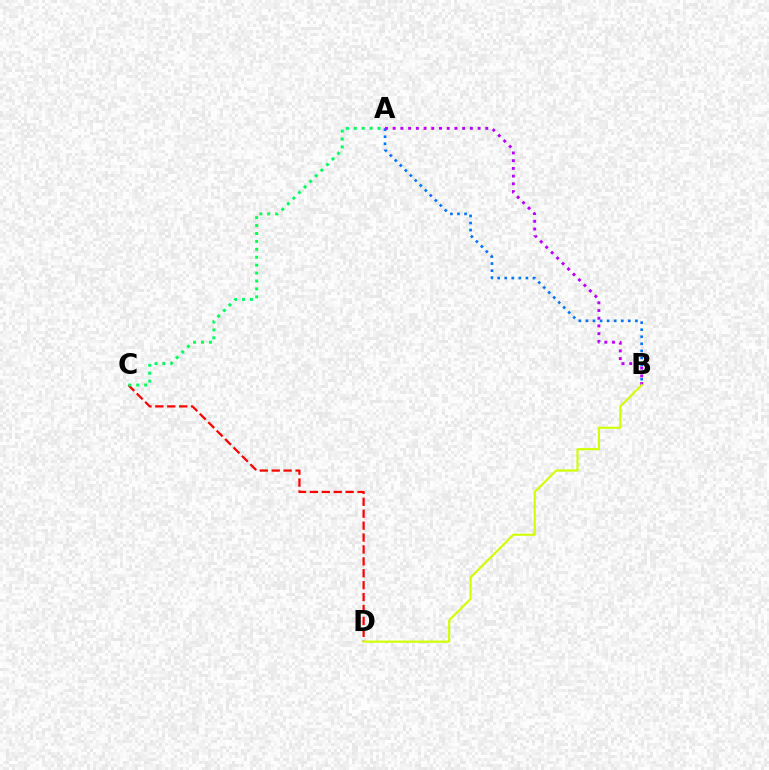{('C', 'D'): [{'color': '#ff0000', 'line_style': 'dashed', 'thickness': 1.62}], ('A', 'B'): [{'color': '#0074ff', 'line_style': 'dotted', 'thickness': 1.92}, {'color': '#b900ff', 'line_style': 'dotted', 'thickness': 2.1}], ('A', 'C'): [{'color': '#00ff5c', 'line_style': 'dotted', 'thickness': 2.15}], ('B', 'D'): [{'color': '#d1ff00', 'line_style': 'solid', 'thickness': 1.54}]}